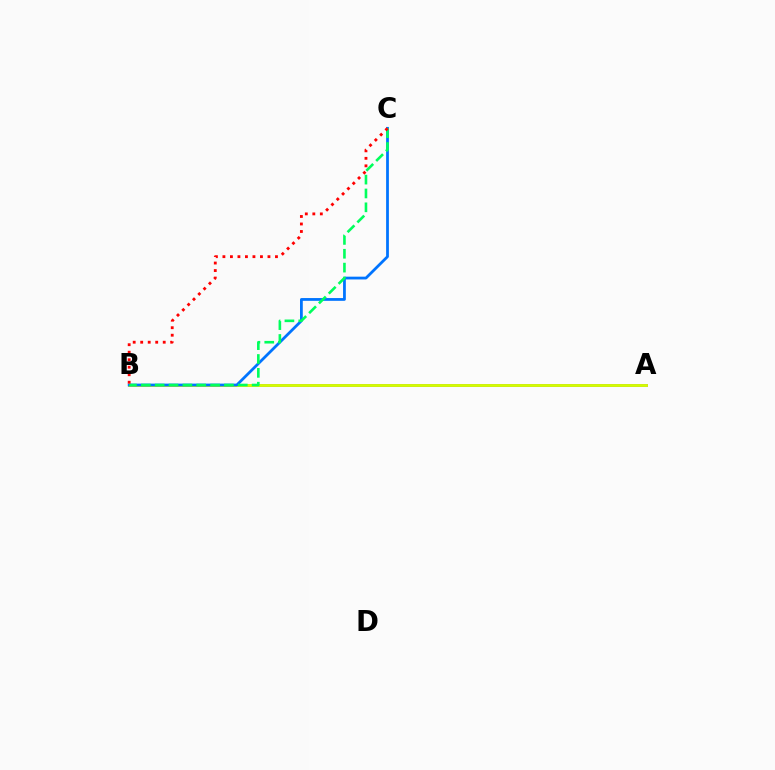{('A', 'B'): [{'color': '#b900ff', 'line_style': 'solid', 'thickness': 2.02}, {'color': '#d1ff00', 'line_style': 'solid', 'thickness': 2.06}], ('B', 'C'): [{'color': '#0074ff', 'line_style': 'solid', 'thickness': 2.0}, {'color': '#00ff5c', 'line_style': 'dashed', 'thickness': 1.88}, {'color': '#ff0000', 'line_style': 'dotted', 'thickness': 2.04}]}